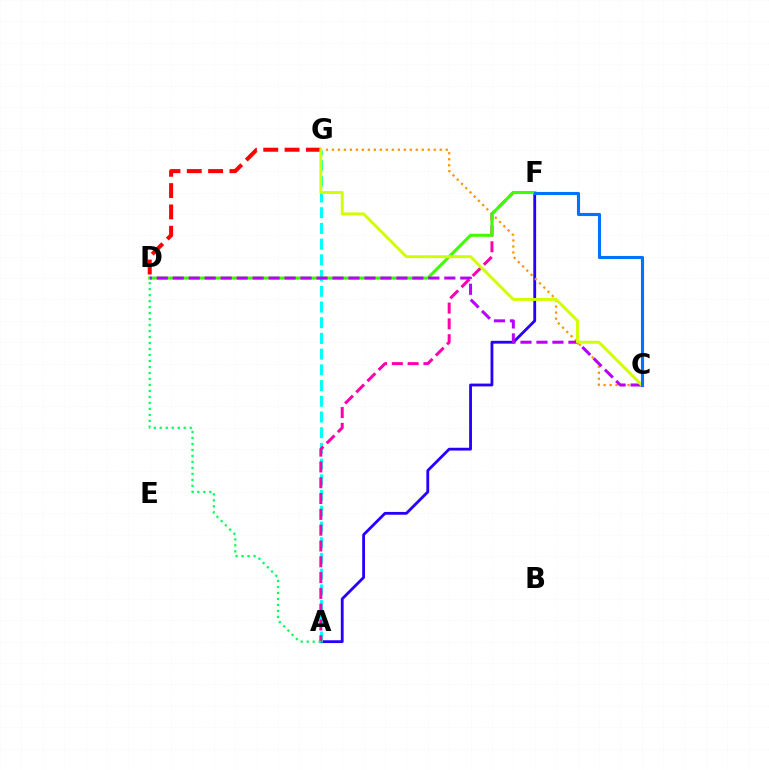{('A', 'F'): [{'color': '#2500ff', 'line_style': 'solid', 'thickness': 2.02}, {'color': '#ff00ac', 'line_style': 'dashed', 'thickness': 2.15}], ('A', 'G'): [{'color': '#00fff6', 'line_style': 'dashed', 'thickness': 2.13}], ('D', 'G'): [{'color': '#ff0000', 'line_style': 'dashed', 'thickness': 2.9}], ('C', 'G'): [{'color': '#ff9400', 'line_style': 'dotted', 'thickness': 1.63}, {'color': '#d1ff00', 'line_style': 'solid', 'thickness': 2.1}], ('D', 'F'): [{'color': '#3dff00', 'line_style': 'solid', 'thickness': 2.19}], ('C', 'D'): [{'color': '#b900ff', 'line_style': 'dashed', 'thickness': 2.17}], ('A', 'D'): [{'color': '#00ff5c', 'line_style': 'dotted', 'thickness': 1.63}], ('C', 'F'): [{'color': '#0074ff', 'line_style': 'solid', 'thickness': 2.23}]}